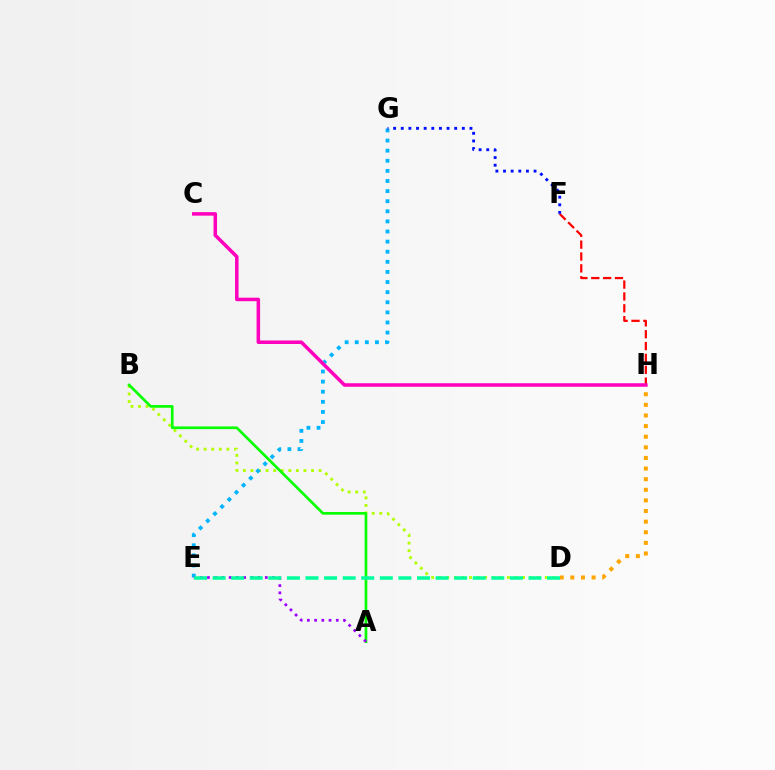{('F', 'H'): [{'color': '#ff0000', 'line_style': 'dashed', 'thickness': 1.61}], ('B', 'D'): [{'color': '#b3ff00', 'line_style': 'dotted', 'thickness': 2.06}], ('A', 'B'): [{'color': '#08ff00', 'line_style': 'solid', 'thickness': 1.94}], ('E', 'G'): [{'color': '#00b5ff', 'line_style': 'dotted', 'thickness': 2.75}], ('A', 'E'): [{'color': '#9b00ff', 'line_style': 'dotted', 'thickness': 1.96}], ('D', 'H'): [{'color': '#ffa500', 'line_style': 'dotted', 'thickness': 2.88}], ('F', 'G'): [{'color': '#0010ff', 'line_style': 'dotted', 'thickness': 2.07}], ('C', 'H'): [{'color': '#ff00bd', 'line_style': 'solid', 'thickness': 2.53}], ('D', 'E'): [{'color': '#00ff9d', 'line_style': 'dashed', 'thickness': 2.52}]}